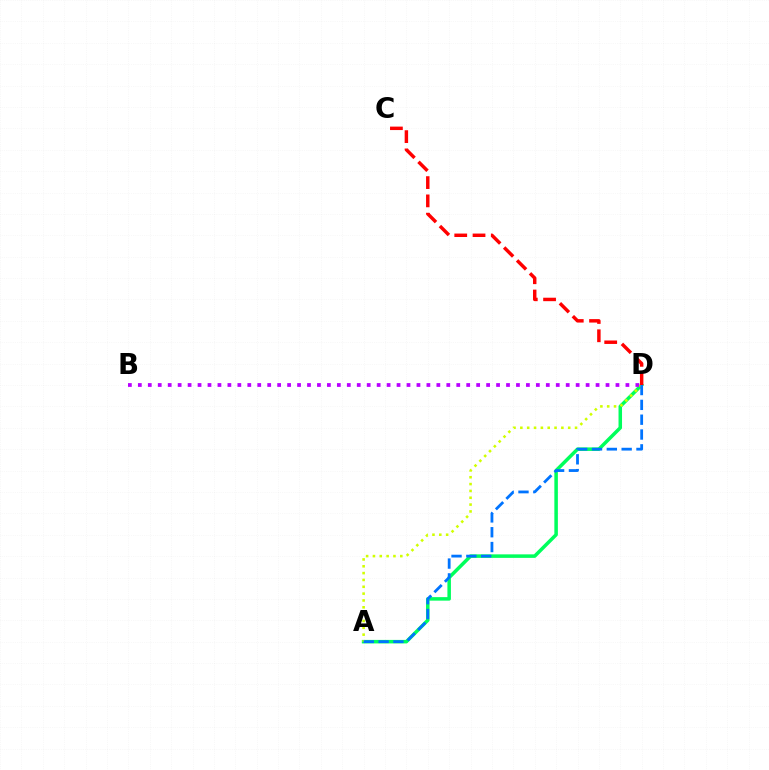{('A', 'D'): [{'color': '#00ff5c', 'line_style': 'solid', 'thickness': 2.53}, {'color': '#d1ff00', 'line_style': 'dotted', 'thickness': 1.86}, {'color': '#0074ff', 'line_style': 'dashed', 'thickness': 2.01}], ('B', 'D'): [{'color': '#b900ff', 'line_style': 'dotted', 'thickness': 2.7}], ('C', 'D'): [{'color': '#ff0000', 'line_style': 'dashed', 'thickness': 2.48}]}